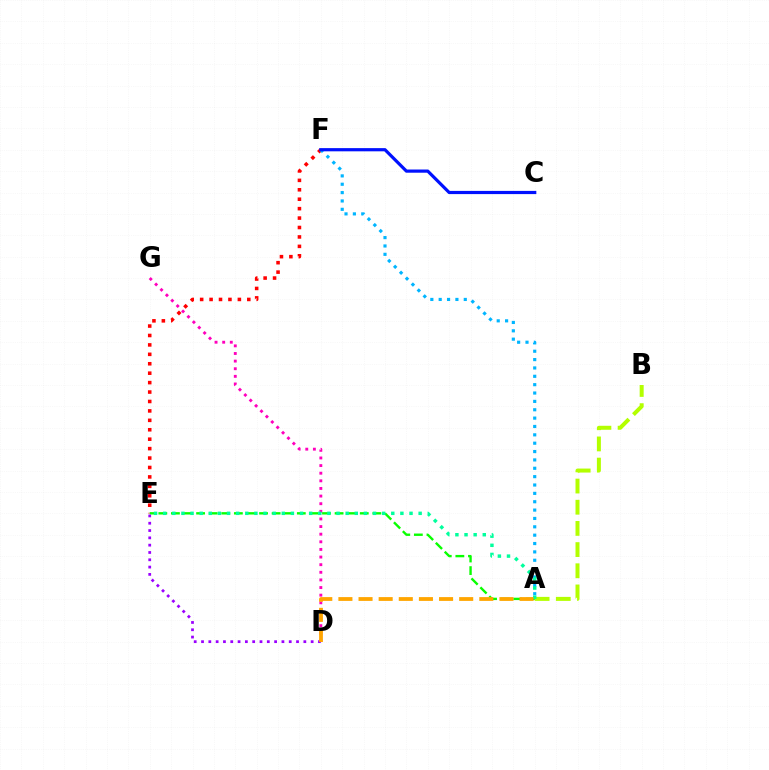{('D', 'G'): [{'color': '#ff00bd', 'line_style': 'dotted', 'thickness': 2.07}], ('E', 'F'): [{'color': '#ff0000', 'line_style': 'dotted', 'thickness': 2.56}], ('A', 'B'): [{'color': '#b3ff00', 'line_style': 'dashed', 'thickness': 2.88}], ('A', 'E'): [{'color': '#08ff00', 'line_style': 'dashed', 'thickness': 1.71}, {'color': '#00ff9d', 'line_style': 'dotted', 'thickness': 2.48}], ('A', 'F'): [{'color': '#00b5ff', 'line_style': 'dotted', 'thickness': 2.27}], ('C', 'F'): [{'color': '#0010ff', 'line_style': 'solid', 'thickness': 2.3}], ('D', 'E'): [{'color': '#9b00ff', 'line_style': 'dotted', 'thickness': 1.99}], ('A', 'D'): [{'color': '#ffa500', 'line_style': 'dashed', 'thickness': 2.73}]}